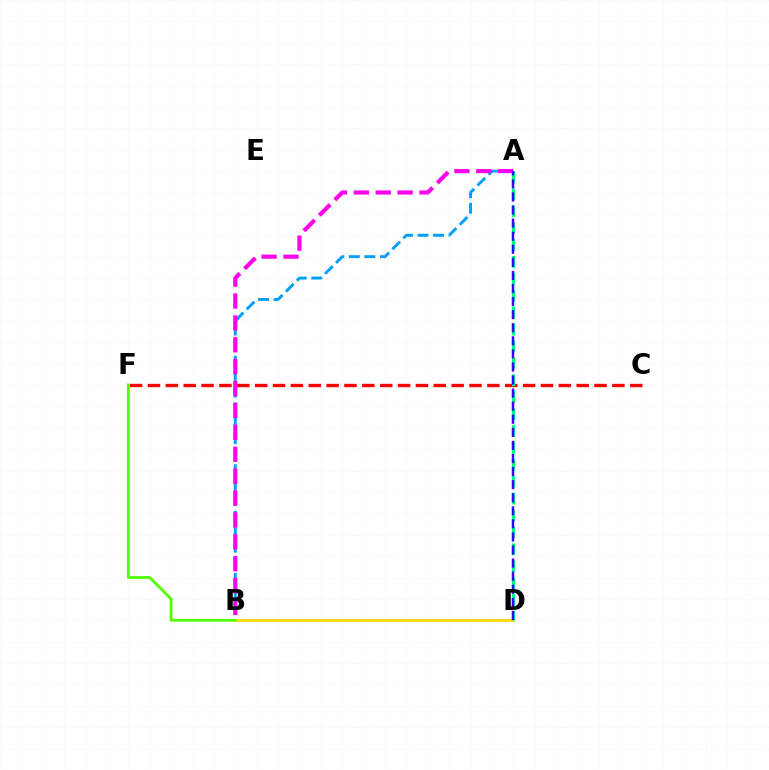{('A', 'B'): [{'color': '#009eff', 'line_style': 'dashed', 'thickness': 2.11}, {'color': '#ff00ed', 'line_style': 'dashed', 'thickness': 2.97}], ('B', 'D'): [{'color': '#ffd500', 'line_style': 'solid', 'thickness': 2.01}], ('B', 'F'): [{'color': '#4fff00', 'line_style': 'solid', 'thickness': 1.97}], ('C', 'F'): [{'color': '#ff0000', 'line_style': 'dashed', 'thickness': 2.43}], ('A', 'D'): [{'color': '#00ff86', 'line_style': 'dashed', 'thickness': 2.3}, {'color': '#3700ff', 'line_style': 'dashed', 'thickness': 1.78}]}